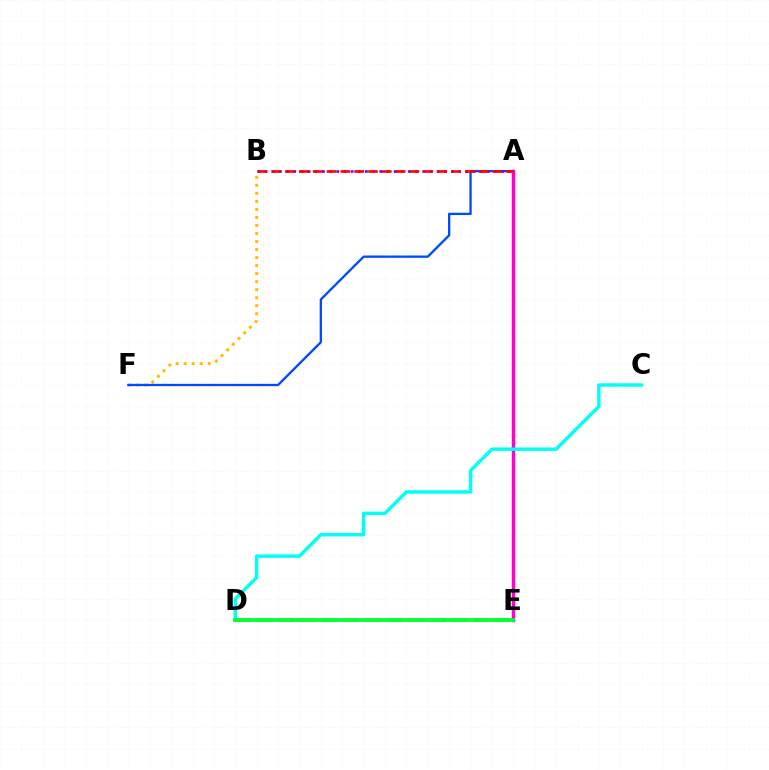{('D', 'E'): [{'color': '#84ff00', 'line_style': 'dashed', 'thickness': 2.94}, {'color': '#00ff39', 'line_style': 'solid', 'thickness': 2.7}], ('B', 'F'): [{'color': '#ffbd00', 'line_style': 'dotted', 'thickness': 2.18}], ('A', 'F'): [{'color': '#004bff', 'line_style': 'solid', 'thickness': 1.67}], ('A', 'E'): [{'color': '#ff00cf', 'line_style': 'solid', 'thickness': 2.49}], ('C', 'D'): [{'color': '#00fff6', 'line_style': 'solid', 'thickness': 2.47}], ('A', 'B'): [{'color': '#7200ff', 'line_style': 'dotted', 'thickness': 1.95}, {'color': '#ff0000', 'line_style': 'dashed', 'thickness': 1.88}]}